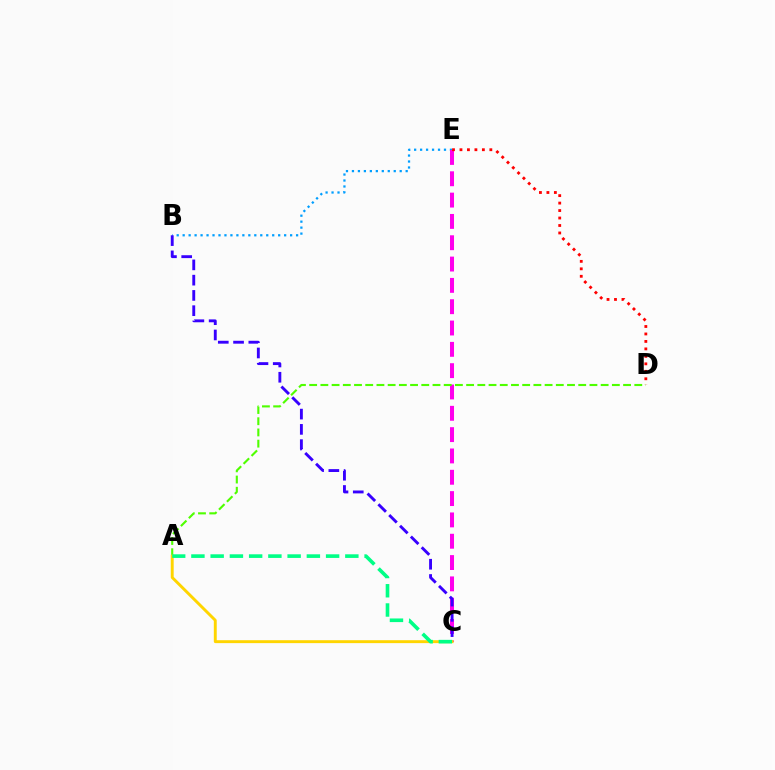{('B', 'E'): [{'color': '#009eff', 'line_style': 'dotted', 'thickness': 1.62}], ('C', 'E'): [{'color': '#ff00ed', 'line_style': 'dashed', 'thickness': 2.9}], ('D', 'E'): [{'color': '#ff0000', 'line_style': 'dotted', 'thickness': 2.03}], ('A', 'D'): [{'color': '#4fff00', 'line_style': 'dashed', 'thickness': 1.52}], ('B', 'C'): [{'color': '#3700ff', 'line_style': 'dashed', 'thickness': 2.07}], ('A', 'C'): [{'color': '#ffd500', 'line_style': 'solid', 'thickness': 2.1}, {'color': '#00ff86', 'line_style': 'dashed', 'thickness': 2.61}]}